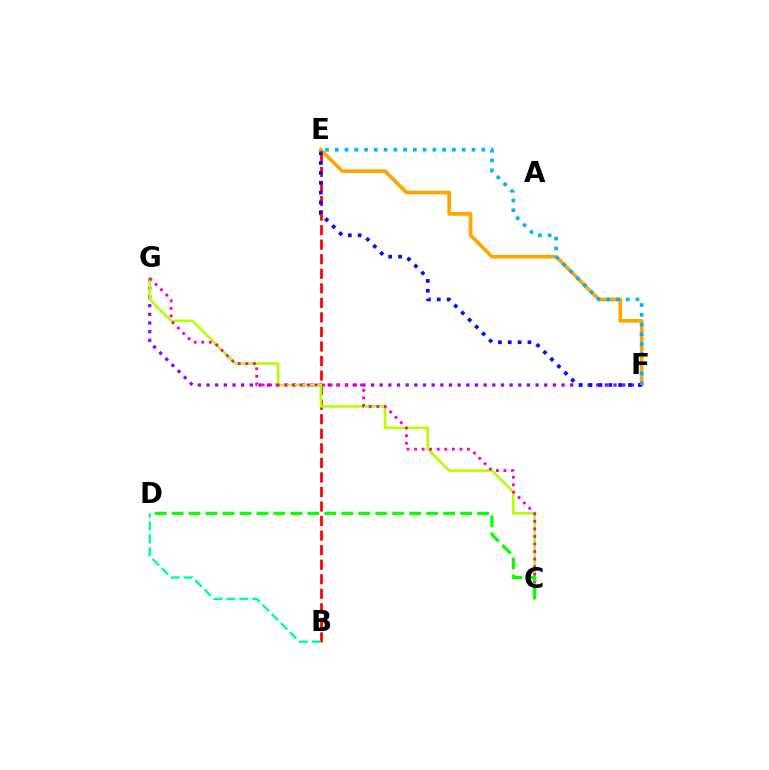{('B', 'E'): [{'color': '#ff0000', 'line_style': 'dashed', 'thickness': 1.98}], ('F', 'G'): [{'color': '#9b00ff', 'line_style': 'dotted', 'thickness': 2.35}], ('B', 'D'): [{'color': '#00ff9d', 'line_style': 'dashed', 'thickness': 1.75}], ('E', 'F'): [{'color': '#ffa500', 'line_style': 'solid', 'thickness': 2.65}, {'color': '#0010ff', 'line_style': 'dotted', 'thickness': 2.68}, {'color': '#00b5ff', 'line_style': 'dotted', 'thickness': 2.65}], ('C', 'G'): [{'color': '#b3ff00', 'line_style': 'solid', 'thickness': 1.87}, {'color': '#ff00bd', 'line_style': 'dotted', 'thickness': 2.05}], ('C', 'D'): [{'color': '#08ff00', 'line_style': 'dashed', 'thickness': 2.31}]}